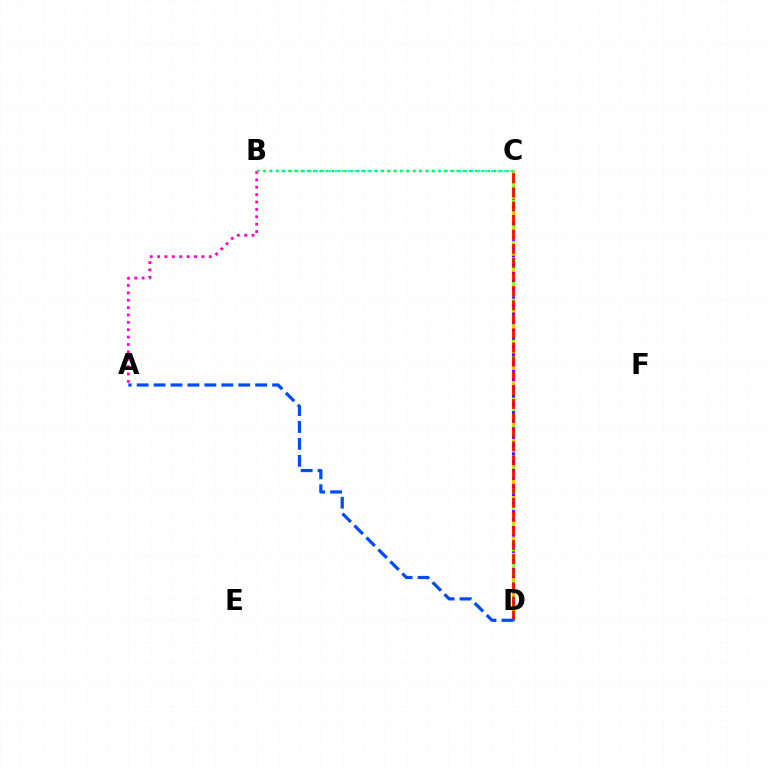{('C', 'D'): [{'color': '#84ff00', 'line_style': 'solid', 'thickness': 1.88}, {'color': '#7200ff', 'line_style': 'dotted', 'thickness': 2.24}, {'color': '#ffbd00', 'line_style': 'dotted', 'thickness': 2.2}, {'color': '#ff0000', 'line_style': 'dashed', 'thickness': 1.92}], ('B', 'C'): [{'color': '#00fff6', 'line_style': 'dotted', 'thickness': 1.77}, {'color': '#00ff39', 'line_style': 'dotted', 'thickness': 1.69}], ('A', 'B'): [{'color': '#ff00cf', 'line_style': 'dotted', 'thickness': 2.0}], ('A', 'D'): [{'color': '#004bff', 'line_style': 'dashed', 'thickness': 2.3}]}